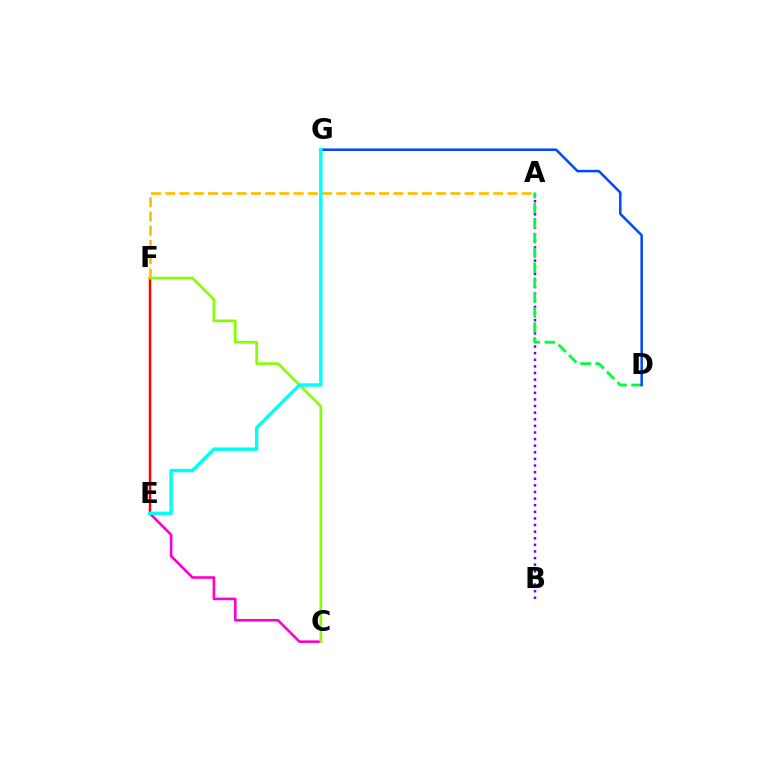{('A', 'B'): [{'color': '#7200ff', 'line_style': 'dotted', 'thickness': 1.8}], ('A', 'D'): [{'color': '#00ff39', 'line_style': 'dashed', 'thickness': 2.03}], ('C', 'E'): [{'color': '#ff00cf', 'line_style': 'solid', 'thickness': 1.89}], ('D', 'G'): [{'color': '#004bff', 'line_style': 'solid', 'thickness': 1.82}], ('E', 'F'): [{'color': '#ff0000', 'line_style': 'solid', 'thickness': 1.78}], ('C', 'F'): [{'color': '#84ff00', 'line_style': 'solid', 'thickness': 1.91}], ('A', 'F'): [{'color': '#ffbd00', 'line_style': 'dashed', 'thickness': 1.94}], ('E', 'G'): [{'color': '#00fff6', 'line_style': 'solid', 'thickness': 2.48}]}